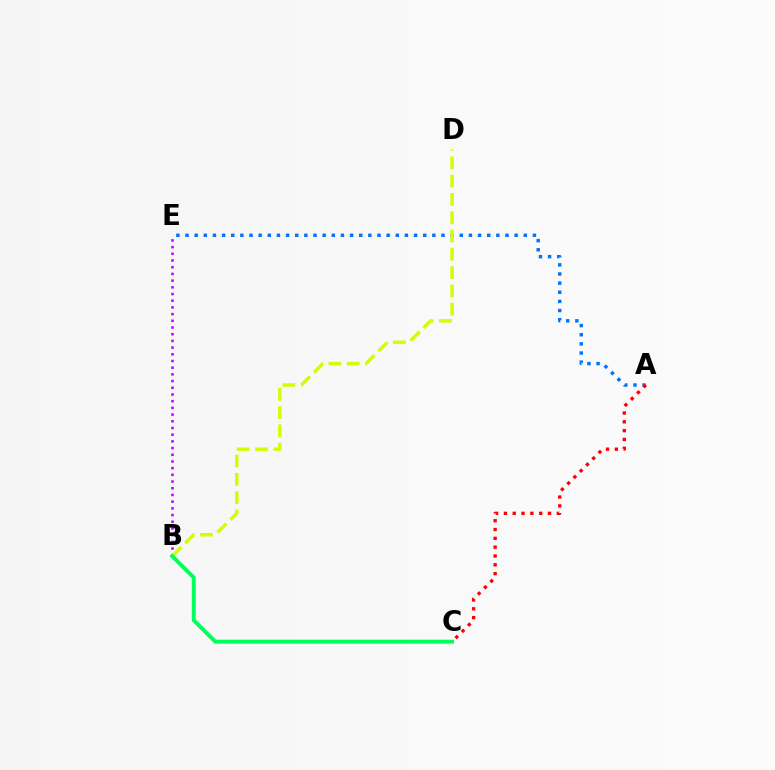{('A', 'E'): [{'color': '#0074ff', 'line_style': 'dotted', 'thickness': 2.48}], ('B', 'E'): [{'color': '#b900ff', 'line_style': 'dotted', 'thickness': 1.82}], ('B', 'D'): [{'color': '#d1ff00', 'line_style': 'dashed', 'thickness': 2.49}], ('A', 'C'): [{'color': '#ff0000', 'line_style': 'dotted', 'thickness': 2.4}], ('B', 'C'): [{'color': '#00ff5c', 'line_style': 'solid', 'thickness': 2.81}]}